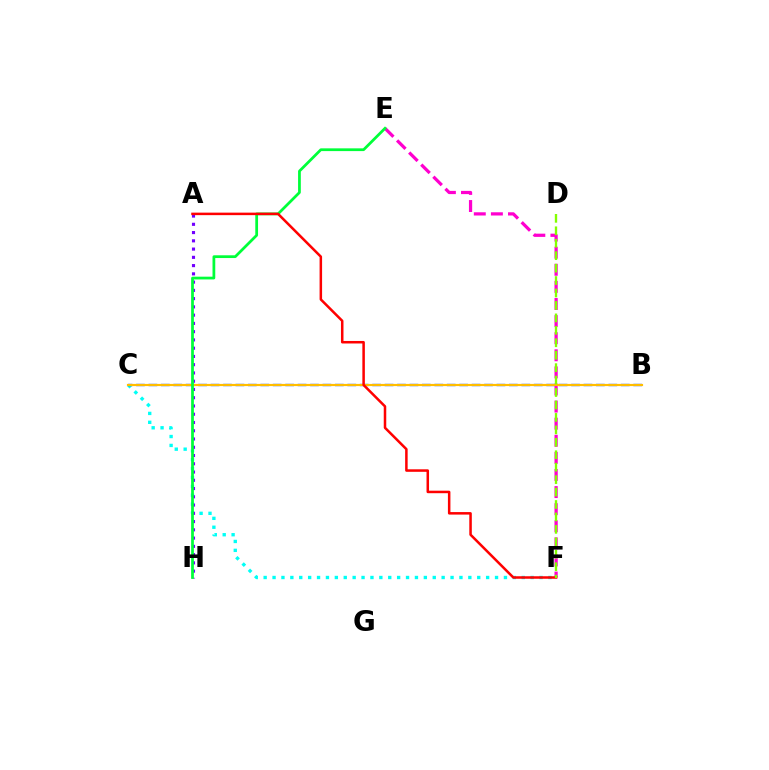{('C', 'F'): [{'color': '#00fff6', 'line_style': 'dotted', 'thickness': 2.42}], ('E', 'F'): [{'color': '#ff00cf', 'line_style': 'dashed', 'thickness': 2.32}], ('B', 'C'): [{'color': '#004bff', 'line_style': 'dashed', 'thickness': 1.69}, {'color': '#ffbd00', 'line_style': 'solid', 'thickness': 1.57}], ('A', 'H'): [{'color': '#7200ff', 'line_style': 'dotted', 'thickness': 2.24}], ('E', 'H'): [{'color': '#00ff39', 'line_style': 'solid', 'thickness': 1.98}], ('A', 'F'): [{'color': '#ff0000', 'line_style': 'solid', 'thickness': 1.81}], ('D', 'F'): [{'color': '#84ff00', 'line_style': 'dashed', 'thickness': 1.69}]}